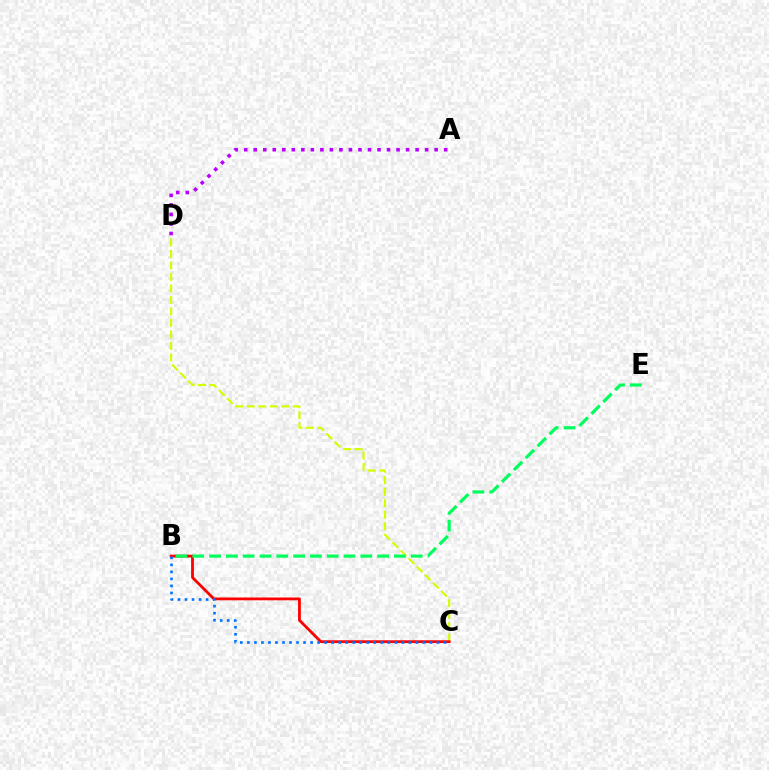{('C', 'D'): [{'color': '#d1ff00', 'line_style': 'dashed', 'thickness': 1.56}], ('A', 'D'): [{'color': '#b900ff', 'line_style': 'dotted', 'thickness': 2.59}], ('B', 'C'): [{'color': '#ff0000', 'line_style': 'solid', 'thickness': 2.01}, {'color': '#0074ff', 'line_style': 'dotted', 'thickness': 1.91}], ('B', 'E'): [{'color': '#00ff5c', 'line_style': 'dashed', 'thickness': 2.28}]}